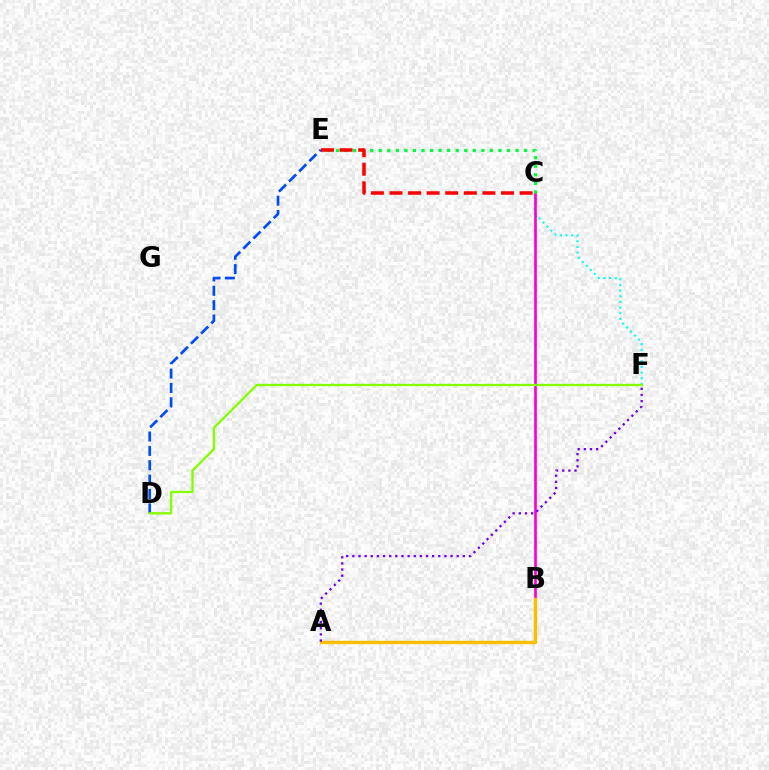{('C', 'F'): [{'color': '#00fff6', 'line_style': 'dotted', 'thickness': 1.54}], ('B', 'C'): [{'color': '#ff00cf', 'line_style': 'solid', 'thickness': 1.94}], ('C', 'E'): [{'color': '#00ff39', 'line_style': 'dotted', 'thickness': 2.32}, {'color': '#ff0000', 'line_style': 'dashed', 'thickness': 2.52}], ('D', 'E'): [{'color': '#004bff', 'line_style': 'dashed', 'thickness': 1.95}], ('A', 'B'): [{'color': '#ffbd00', 'line_style': 'solid', 'thickness': 2.44}], ('D', 'F'): [{'color': '#84ff00', 'line_style': 'solid', 'thickness': 1.67}], ('A', 'F'): [{'color': '#7200ff', 'line_style': 'dotted', 'thickness': 1.67}]}